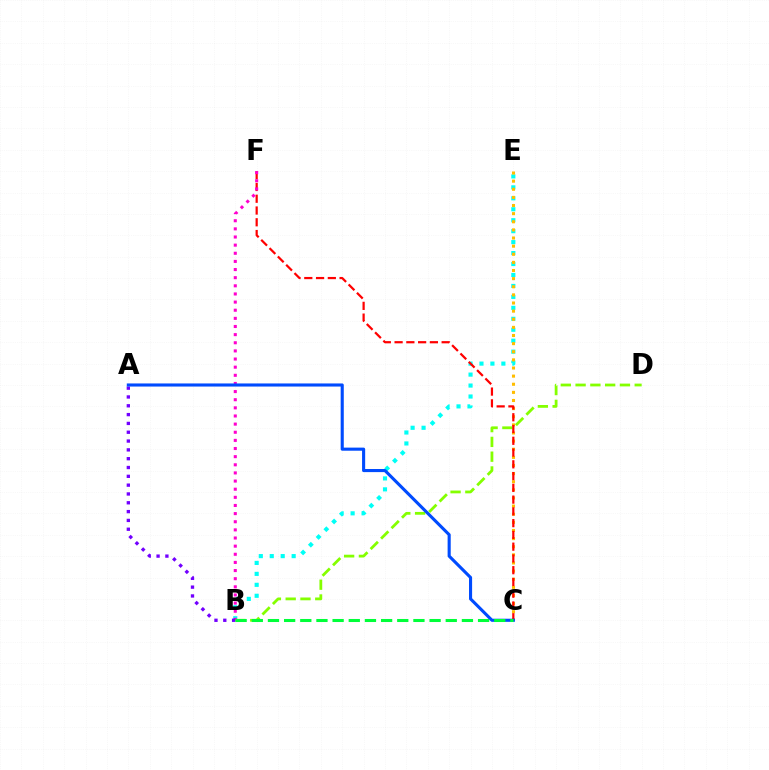{('B', 'E'): [{'color': '#00fff6', 'line_style': 'dotted', 'thickness': 2.98}], ('B', 'D'): [{'color': '#84ff00', 'line_style': 'dashed', 'thickness': 2.01}], ('C', 'E'): [{'color': '#ffbd00', 'line_style': 'dotted', 'thickness': 2.21}], ('C', 'F'): [{'color': '#ff0000', 'line_style': 'dashed', 'thickness': 1.6}], ('B', 'F'): [{'color': '#ff00cf', 'line_style': 'dotted', 'thickness': 2.21}], ('A', 'B'): [{'color': '#7200ff', 'line_style': 'dotted', 'thickness': 2.4}], ('A', 'C'): [{'color': '#004bff', 'line_style': 'solid', 'thickness': 2.23}], ('B', 'C'): [{'color': '#00ff39', 'line_style': 'dashed', 'thickness': 2.2}]}